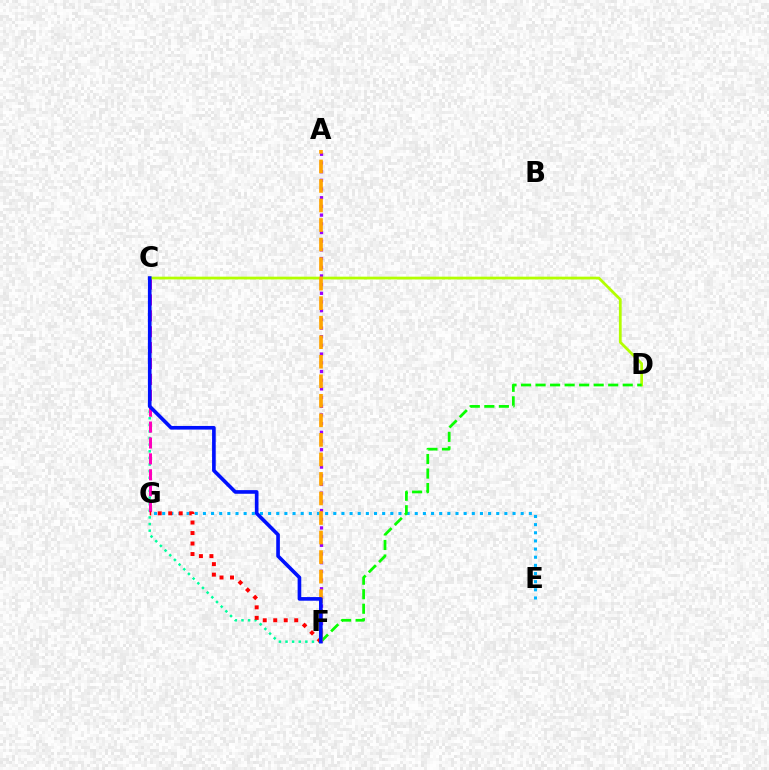{('C', 'F'): [{'color': '#00ff9d', 'line_style': 'dotted', 'thickness': 1.8}, {'color': '#0010ff', 'line_style': 'solid', 'thickness': 2.62}], ('A', 'F'): [{'color': '#9b00ff', 'line_style': 'dotted', 'thickness': 2.36}, {'color': '#ffa500', 'line_style': 'dashed', 'thickness': 2.65}], ('C', 'G'): [{'color': '#ff00bd', 'line_style': 'dashed', 'thickness': 2.16}], ('C', 'D'): [{'color': '#b3ff00', 'line_style': 'solid', 'thickness': 1.99}], ('E', 'G'): [{'color': '#00b5ff', 'line_style': 'dotted', 'thickness': 2.21}], ('D', 'F'): [{'color': '#08ff00', 'line_style': 'dashed', 'thickness': 1.97}], ('F', 'G'): [{'color': '#ff0000', 'line_style': 'dotted', 'thickness': 2.85}]}